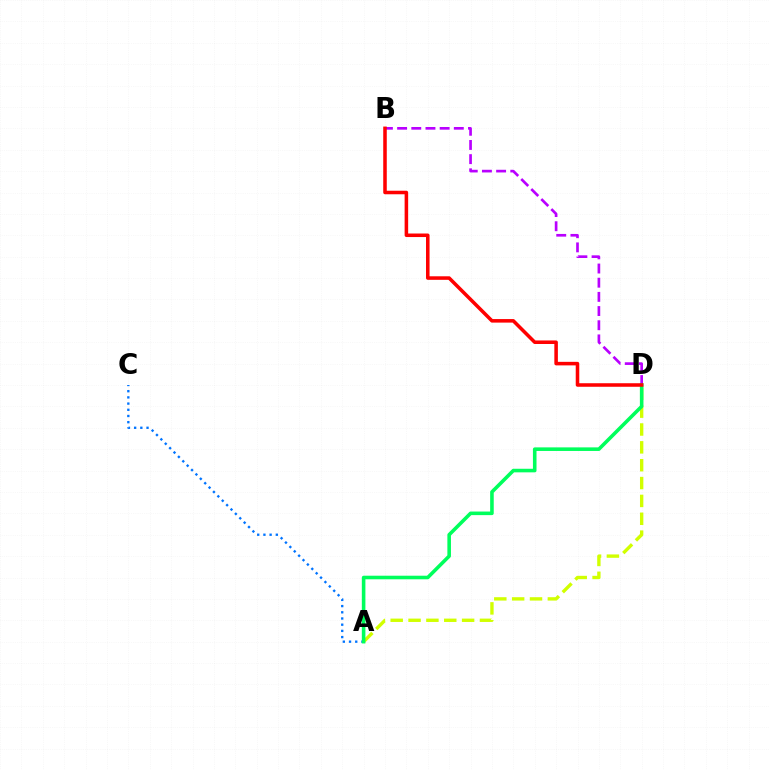{('A', 'C'): [{'color': '#0074ff', 'line_style': 'dotted', 'thickness': 1.68}], ('B', 'D'): [{'color': '#b900ff', 'line_style': 'dashed', 'thickness': 1.93}, {'color': '#ff0000', 'line_style': 'solid', 'thickness': 2.55}], ('A', 'D'): [{'color': '#d1ff00', 'line_style': 'dashed', 'thickness': 2.43}, {'color': '#00ff5c', 'line_style': 'solid', 'thickness': 2.58}]}